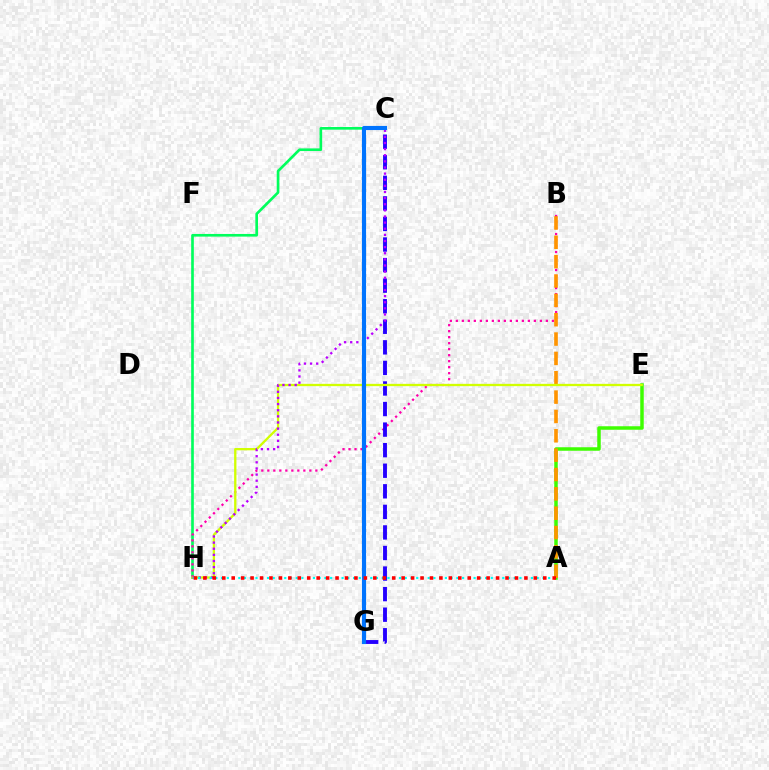{('C', 'H'): [{'color': '#00ff5c', 'line_style': 'solid', 'thickness': 1.91}, {'color': '#b900ff', 'line_style': 'dotted', 'thickness': 1.66}], ('B', 'H'): [{'color': '#ff00ac', 'line_style': 'dotted', 'thickness': 1.63}], ('C', 'G'): [{'color': '#2500ff', 'line_style': 'dashed', 'thickness': 2.79}, {'color': '#0074ff', 'line_style': 'solid', 'thickness': 2.97}], ('A', 'E'): [{'color': '#3dff00', 'line_style': 'solid', 'thickness': 2.52}], ('A', 'B'): [{'color': '#ff9400', 'line_style': 'dashed', 'thickness': 2.63}], ('E', 'H'): [{'color': '#d1ff00', 'line_style': 'solid', 'thickness': 1.66}], ('A', 'H'): [{'color': '#00fff6', 'line_style': 'dotted', 'thickness': 1.56}, {'color': '#ff0000', 'line_style': 'dotted', 'thickness': 2.57}]}